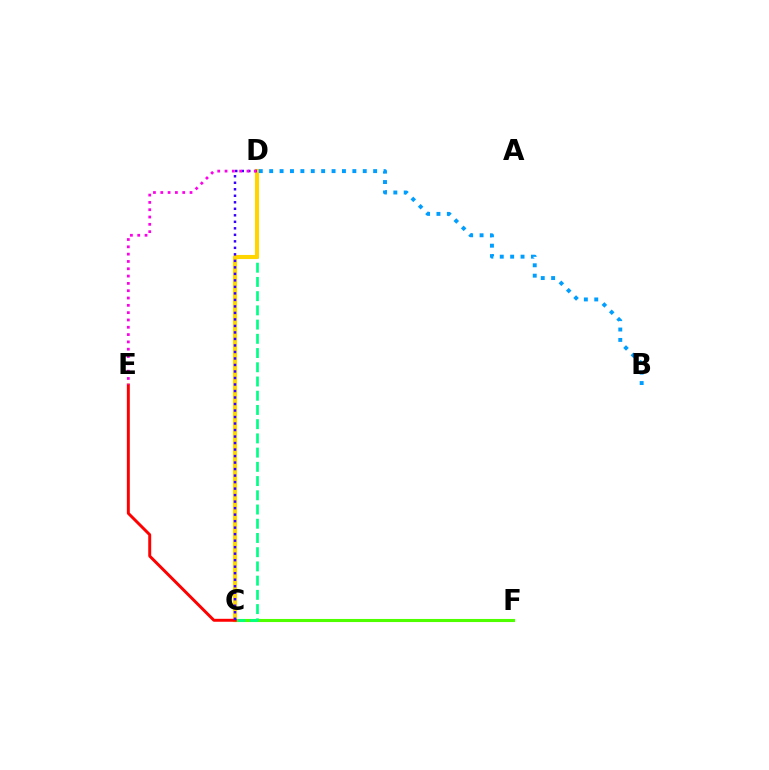{('C', 'F'): [{'color': '#4fff00', 'line_style': 'solid', 'thickness': 2.22}], ('C', 'D'): [{'color': '#00ff86', 'line_style': 'dashed', 'thickness': 1.93}, {'color': '#ffd500', 'line_style': 'solid', 'thickness': 2.96}, {'color': '#3700ff', 'line_style': 'dotted', 'thickness': 1.77}], ('C', 'E'): [{'color': '#ff0000', 'line_style': 'solid', 'thickness': 2.12}], ('B', 'D'): [{'color': '#009eff', 'line_style': 'dotted', 'thickness': 2.82}], ('D', 'E'): [{'color': '#ff00ed', 'line_style': 'dotted', 'thickness': 1.99}]}